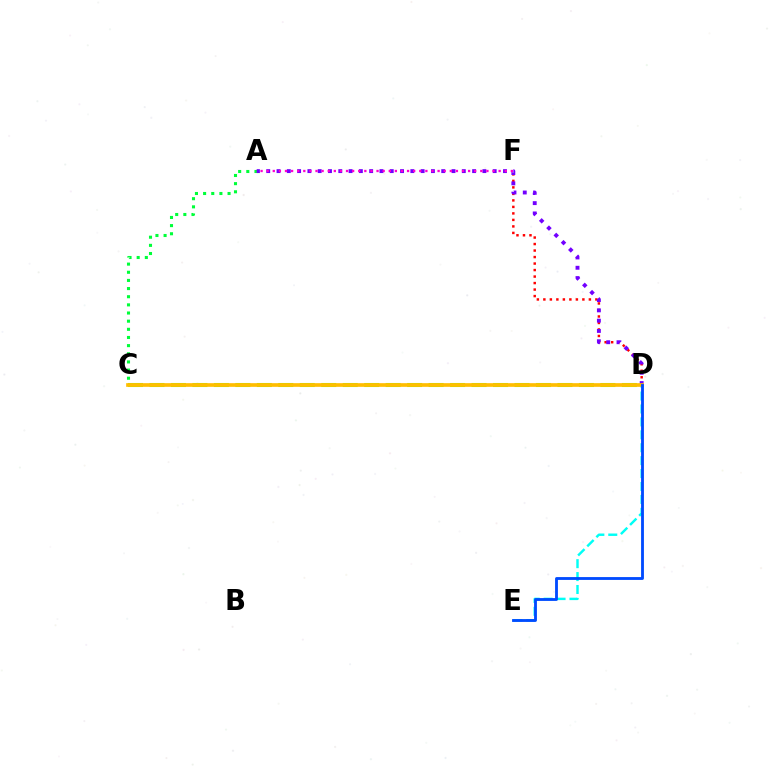{('D', 'F'): [{'color': '#ff0000', 'line_style': 'dotted', 'thickness': 1.77}], ('D', 'E'): [{'color': '#00fff6', 'line_style': 'dashed', 'thickness': 1.76}, {'color': '#004bff', 'line_style': 'solid', 'thickness': 2.04}], ('C', 'D'): [{'color': '#84ff00', 'line_style': 'dashed', 'thickness': 2.92}, {'color': '#ffbd00', 'line_style': 'solid', 'thickness': 2.65}], ('A', 'C'): [{'color': '#00ff39', 'line_style': 'dotted', 'thickness': 2.21}], ('A', 'D'): [{'color': '#7200ff', 'line_style': 'dotted', 'thickness': 2.8}], ('A', 'F'): [{'color': '#ff00cf', 'line_style': 'dotted', 'thickness': 1.66}]}